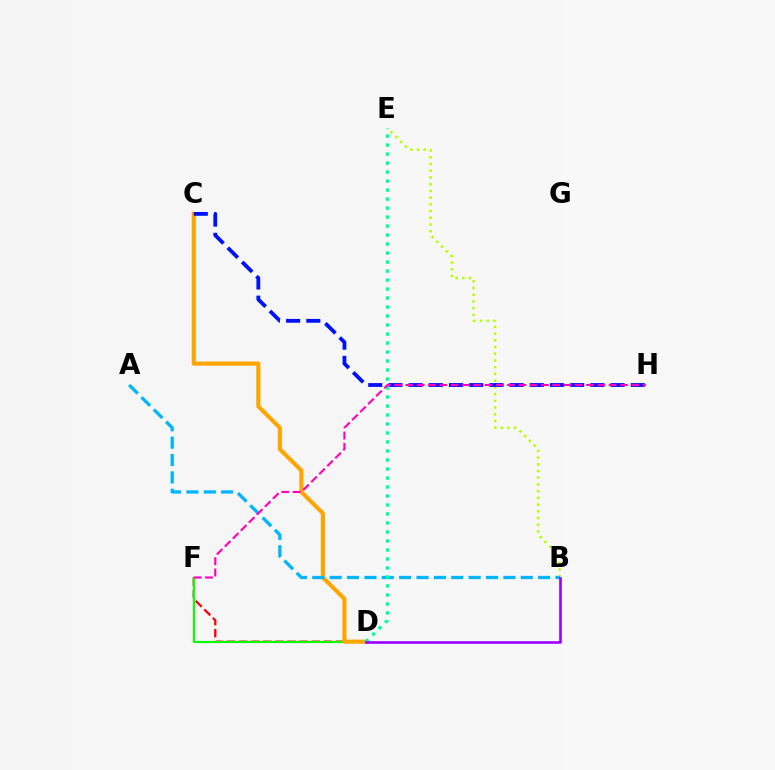{('D', 'F'): [{'color': '#ff0000', 'line_style': 'dashed', 'thickness': 1.64}, {'color': '#08ff00', 'line_style': 'solid', 'thickness': 1.55}], ('C', 'D'): [{'color': '#ffa500', 'line_style': 'solid', 'thickness': 2.95}], ('B', 'E'): [{'color': '#b3ff00', 'line_style': 'dotted', 'thickness': 1.82}], ('C', 'H'): [{'color': '#0010ff', 'line_style': 'dashed', 'thickness': 2.74}], ('A', 'B'): [{'color': '#00b5ff', 'line_style': 'dashed', 'thickness': 2.36}], ('D', 'E'): [{'color': '#00ff9d', 'line_style': 'dotted', 'thickness': 2.44}], ('F', 'H'): [{'color': '#ff00bd', 'line_style': 'dashed', 'thickness': 1.53}], ('B', 'D'): [{'color': '#9b00ff', 'line_style': 'solid', 'thickness': 1.89}]}